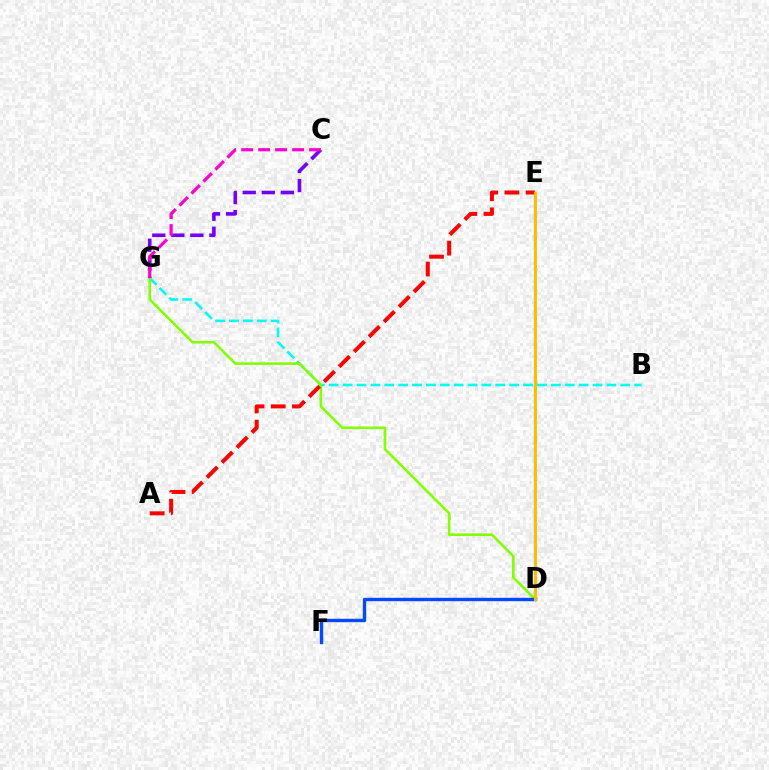{('B', 'G'): [{'color': '#00fff6', 'line_style': 'dashed', 'thickness': 1.89}], ('D', 'E'): [{'color': '#00ff39', 'line_style': 'solid', 'thickness': 1.61}, {'color': '#ffbd00', 'line_style': 'solid', 'thickness': 2.11}], ('D', 'G'): [{'color': '#84ff00', 'line_style': 'solid', 'thickness': 1.87}], ('D', 'F'): [{'color': '#004bff', 'line_style': 'solid', 'thickness': 2.44}], ('C', 'G'): [{'color': '#7200ff', 'line_style': 'dashed', 'thickness': 2.59}, {'color': '#ff00cf', 'line_style': 'dashed', 'thickness': 2.31}], ('A', 'E'): [{'color': '#ff0000', 'line_style': 'dashed', 'thickness': 2.88}]}